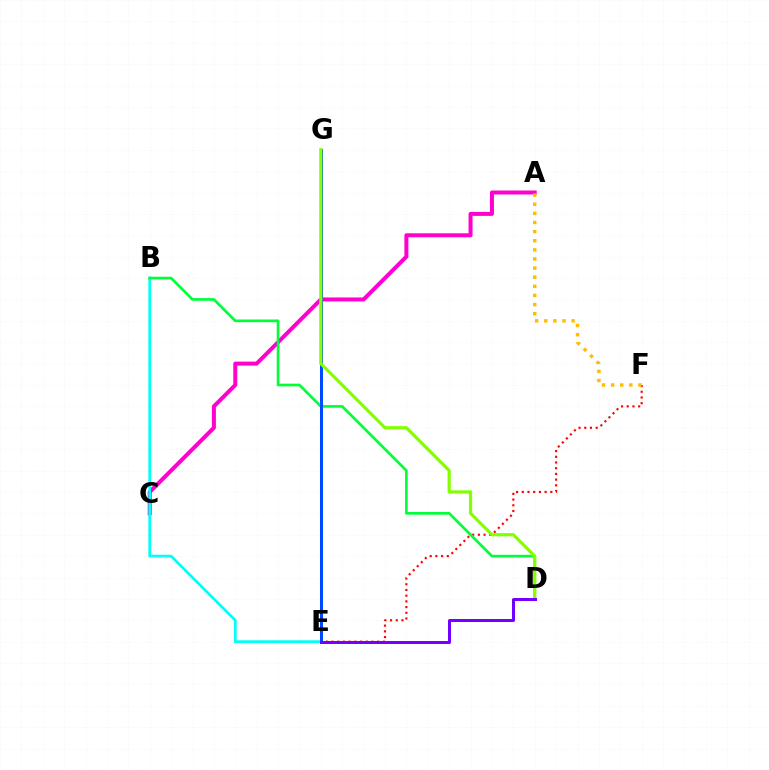{('A', 'C'): [{'color': '#ff00cf', 'line_style': 'solid', 'thickness': 2.88}], ('E', 'F'): [{'color': '#ff0000', 'line_style': 'dotted', 'thickness': 1.55}], ('A', 'F'): [{'color': '#ffbd00', 'line_style': 'dotted', 'thickness': 2.48}], ('B', 'E'): [{'color': '#00fff6', 'line_style': 'solid', 'thickness': 1.97}], ('B', 'D'): [{'color': '#00ff39', 'line_style': 'solid', 'thickness': 1.93}], ('E', 'G'): [{'color': '#004bff', 'line_style': 'solid', 'thickness': 2.18}], ('D', 'G'): [{'color': '#84ff00', 'line_style': 'solid', 'thickness': 2.31}], ('D', 'E'): [{'color': '#7200ff', 'line_style': 'solid', 'thickness': 2.15}]}